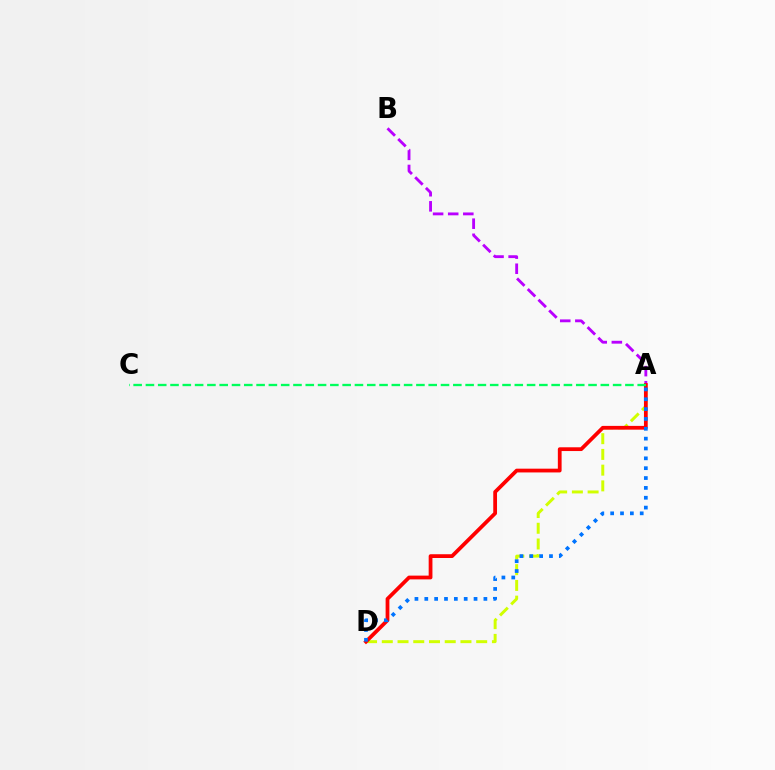{('A', 'D'): [{'color': '#d1ff00', 'line_style': 'dashed', 'thickness': 2.14}, {'color': '#ff0000', 'line_style': 'solid', 'thickness': 2.71}, {'color': '#0074ff', 'line_style': 'dotted', 'thickness': 2.68}], ('A', 'B'): [{'color': '#b900ff', 'line_style': 'dashed', 'thickness': 2.05}], ('A', 'C'): [{'color': '#00ff5c', 'line_style': 'dashed', 'thickness': 1.67}]}